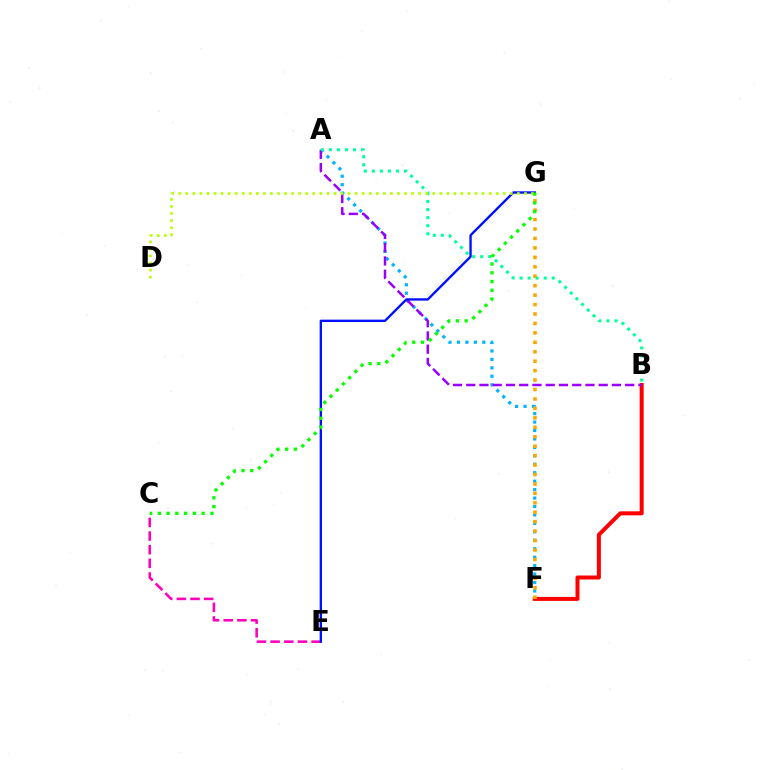{('C', 'E'): [{'color': '#ff00bd', 'line_style': 'dashed', 'thickness': 1.85}], ('B', 'F'): [{'color': '#ff0000', 'line_style': 'solid', 'thickness': 2.87}], ('A', 'F'): [{'color': '#00b5ff', 'line_style': 'dotted', 'thickness': 2.29}], ('A', 'B'): [{'color': '#9b00ff', 'line_style': 'dashed', 'thickness': 1.8}, {'color': '#00ff9d', 'line_style': 'dotted', 'thickness': 2.18}], ('F', 'G'): [{'color': '#ffa500', 'line_style': 'dotted', 'thickness': 2.56}], ('E', 'G'): [{'color': '#0010ff', 'line_style': 'solid', 'thickness': 1.7}], ('D', 'G'): [{'color': '#b3ff00', 'line_style': 'dotted', 'thickness': 1.92}], ('C', 'G'): [{'color': '#08ff00', 'line_style': 'dotted', 'thickness': 2.38}]}